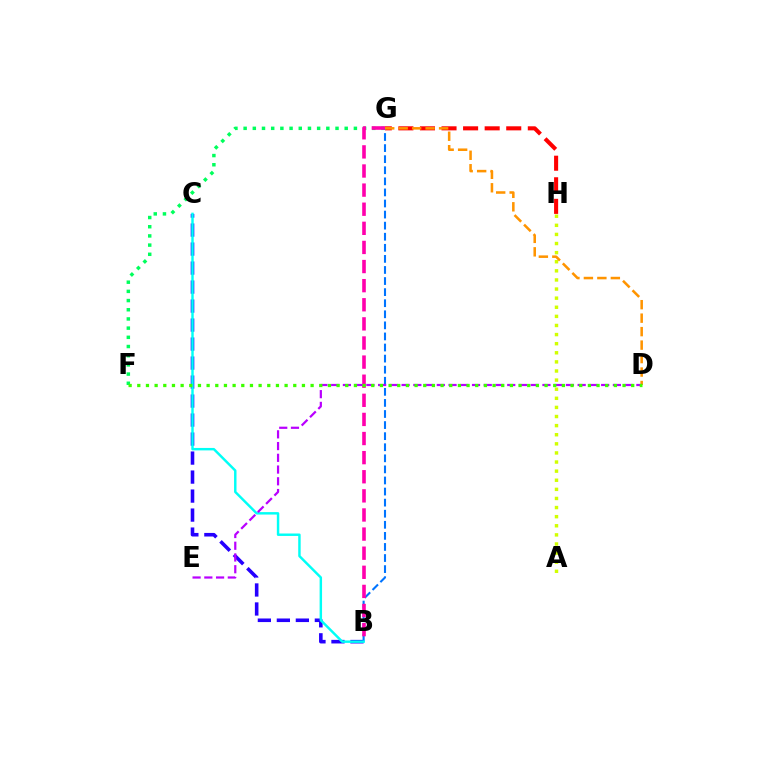{('B', 'C'): [{'color': '#2500ff', 'line_style': 'dashed', 'thickness': 2.58}, {'color': '#00fff6', 'line_style': 'solid', 'thickness': 1.76}], ('F', 'G'): [{'color': '#00ff5c', 'line_style': 'dotted', 'thickness': 2.5}], ('A', 'H'): [{'color': '#d1ff00', 'line_style': 'dotted', 'thickness': 2.47}], ('G', 'H'): [{'color': '#ff0000', 'line_style': 'dashed', 'thickness': 2.93}], ('B', 'G'): [{'color': '#0074ff', 'line_style': 'dashed', 'thickness': 1.51}, {'color': '#ff00ac', 'line_style': 'dashed', 'thickness': 2.6}], ('D', 'G'): [{'color': '#ff9400', 'line_style': 'dashed', 'thickness': 1.83}], ('D', 'E'): [{'color': '#b900ff', 'line_style': 'dashed', 'thickness': 1.59}], ('D', 'F'): [{'color': '#3dff00', 'line_style': 'dotted', 'thickness': 2.35}]}